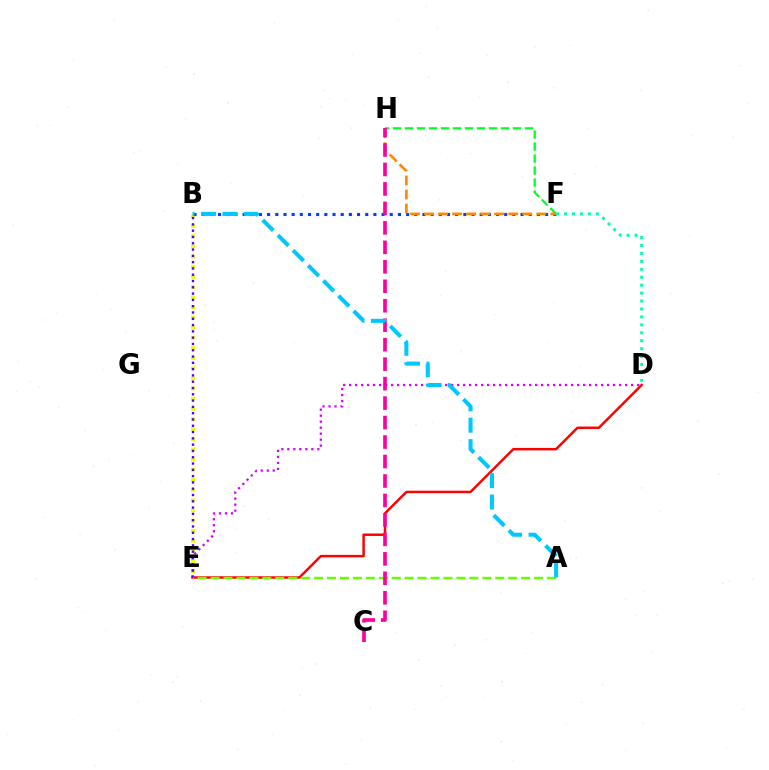{('B', 'E'): [{'color': '#eeff00', 'line_style': 'dotted', 'thickness': 2.76}, {'color': '#4f00ff', 'line_style': 'dotted', 'thickness': 1.71}], ('D', 'E'): [{'color': '#d600ff', 'line_style': 'dotted', 'thickness': 1.63}, {'color': '#ff0000', 'line_style': 'solid', 'thickness': 1.78}], ('B', 'F'): [{'color': '#003fff', 'line_style': 'dotted', 'thickness': 2.22}], ('F', 'H'): [{'color': '#00ff27', 'line_style': 'dashed', 'thickness': 1.63}, {'color': '#ff8800', 'line_style': 'dashed', 'thickness': 1.91}], ('A', 'E'): [{'color': '#66ff00', 'line_style': 'dashed', 'thickness': 1.76}], ('C', 'H'): [{'color': '#ff00a0', 'line_style': 'dashed', 'thickness': 2.65}], ('D', 'F'): [{'color': '#00ffaf', 'line_style': 'dotted', 'thickness': 2.16}], ('A', 'B'): [{'color': '#00c7ff', 'line_style': 'dashed', 'thickness': 2.91}]}